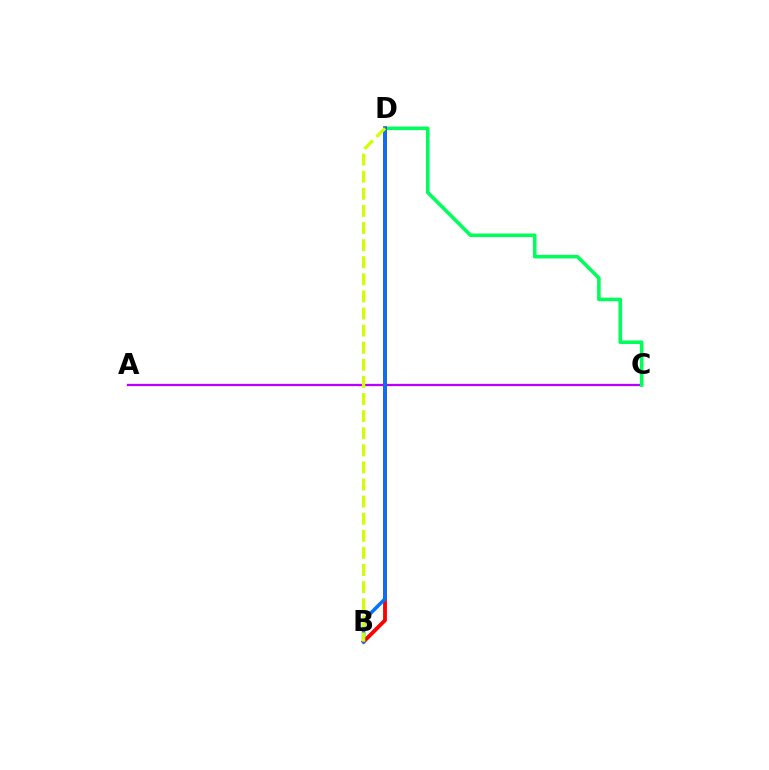{('A', 'C'): [{'color': '#b900ff', 'line_style': 'solid', 'thickness': 1.65}], ('C', 'D'): [{'color': '#00ff5c', 'line_style': 'solid', 'thickness': 2.58}], ('B', 'D'): [{'color': '#ff0000', 'line_style': 'solid', 'thickness': 2.76}, {'color': '#0074ff', 'line_style': 'solid', 'thickness': 2.54}, {'color': '#d1ff00', 'line_style': 'dashed', 'thickness': 2.32}]}